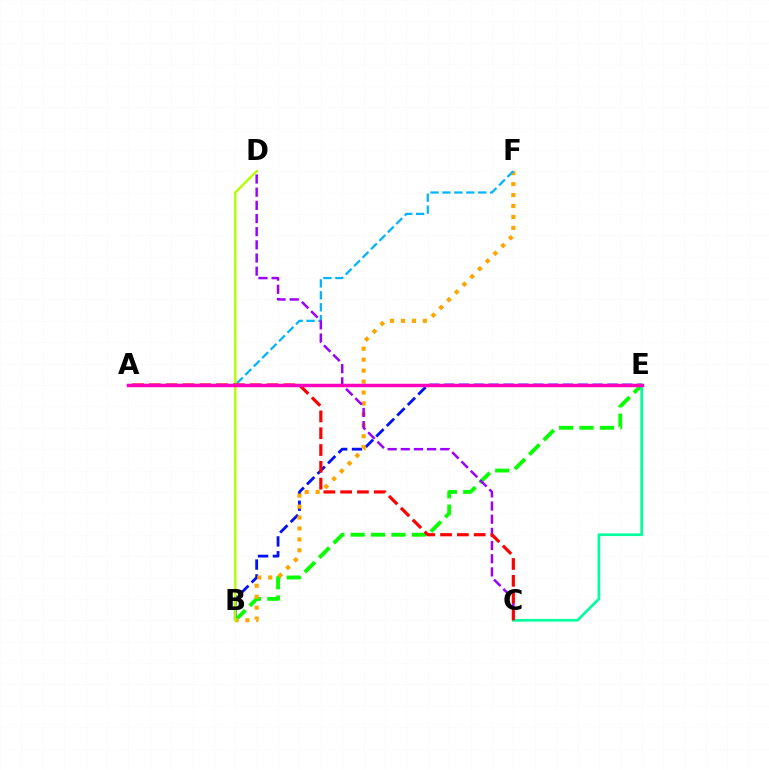{('B', 'E'): [{'color': '#08ff00', 'line_style': 'dashed', 'thickness': 2.77}, {'color': '#0010ff', 'line_style': 'dashed', 'thickness': 2.02}], ('B', 'F'): [{'color': '#ffa500', 'line_style': 'dotted', 'thickness': 2.97}], ('A', 'F'): [{'color': '#00b5ff', 'line_style': 'dashed', 'thickness': 1.62}], ('C', 'D'): [{'color': '#9b00ff', 'line_style': 'dashed', 'thickness': 1.79}], ('C', 'E'): [{'color': '#00ff9d', 'line_style': 'solid', 'thickness': 1.93}], ('B', 'D'): [{'color': '#b3ff00', 'line_style': 'solid', 'thickness': 1.73}], ('A', 'C'): [{'color': '#ff0000', 'line_style': 'dashed', 'thickness': 2.28}], ('A', 'E'): [{'color': '#ff00bd', 'line_style': 'solid', 'thickness': 2.5}]}